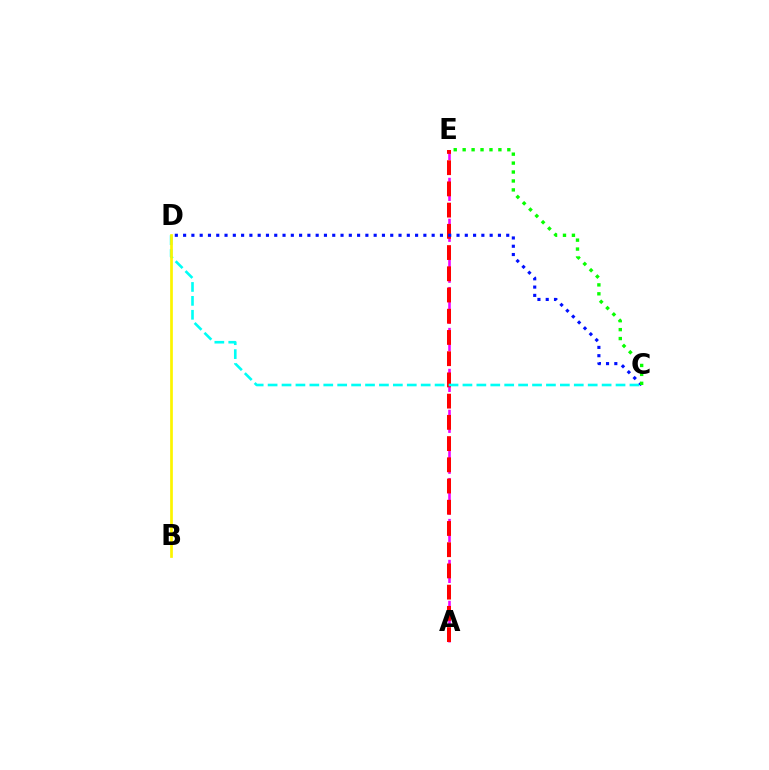{('A', 'E'): [{'color': '#ee00ff', 'line_style': 'dashed', 'thickness': 1.85}, {'color': '#ff0000', 'line_style': 'dashed', 'thickness': 2.88}], ('C', 'D'): [{'color': '#00fff6', 'line_style': 'dashed', 'thickness': 1.89}, {'color': '#0010ff', 'line_style': 'dotted', 'thickness': 2.25}], ('B', 'D'): [{'color': '#fcf500', 'line_style': 'solid', 'thickness': 1.95}], ('C', 'E'): [{'color': '#08ff00', 'line_style': 'dotted', 'thickness': 2.43}]}